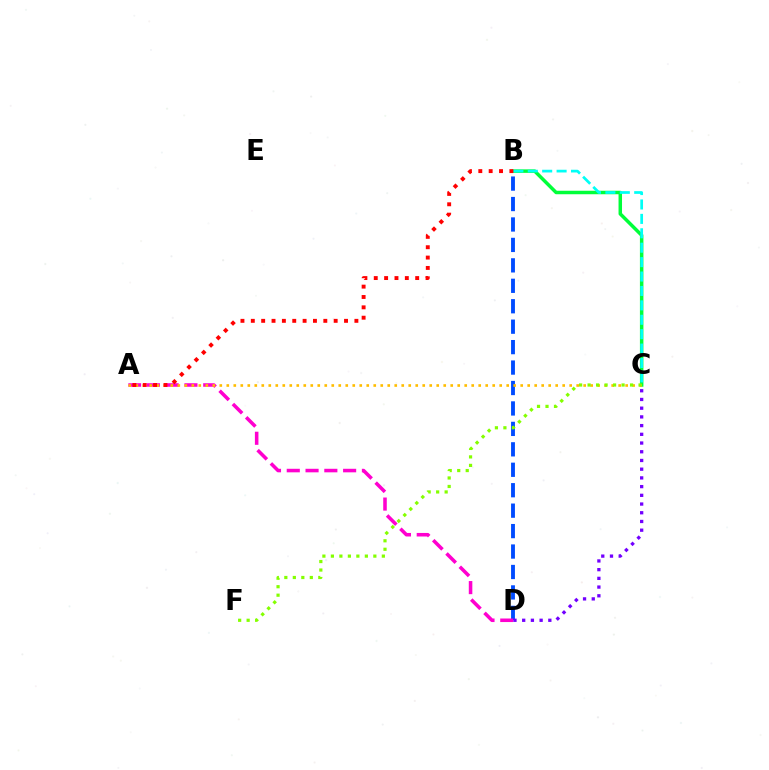{('B', 'D'): [{'color': '#004bff', 'line_style': 'dashed', 'thickness': 2.78}], ('A', 'D'): [{'color': '#ff00cf', 'line_style': 'dashed', 'thickness': 2.55}], ('B', 'C'): [{'color': '#00ff39', 'line_style': 'solid', 'thickness': 2.51}, {'color': '#00fff6', 'line_style': 'dashed', 'thickness': 1.96}], ('A', 'C'): [{'color': '#ffbd00', 'line_style': 'dotted', 'thickness': 1.9}], ('C', 'F'): [{'color': '#84ff00', 'line_style': 'dotted', 'thickness': 2.31}], ('C', 'D'): [{'color': '#7200ff', 'line_style': 'dotted', 'thickness': 2.37}], ('A', 'B'): [{'color': '#ff0000', 'line_style': 'dotted', 'thickness': 2.81}]}